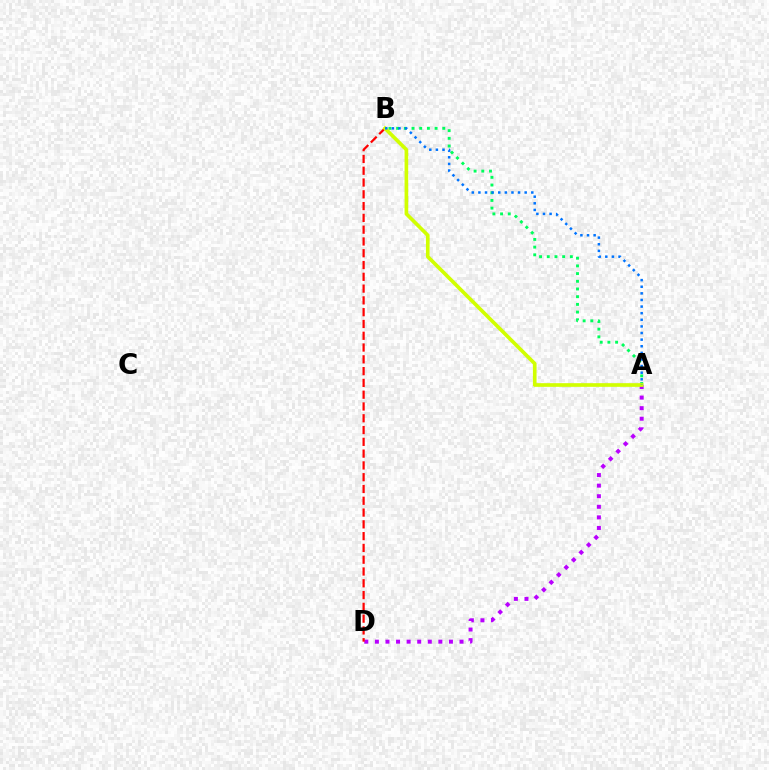{('A', 'D'): [{'color': '#b900ff', 'line_style': 'dotted', 'thickness': 2.87}], ('A', 'B'): [{'color': '#00ff5c', 'line_style': 'dotted', 'thickness': 2.09}, {'color': '#d1ff00', 'line_style': 'solid', 'thickness': 2.63}, {'color': '#0074ff', 'line_style': 'dotted', 'thickness': 1.8}], ('B', 'D'): [{'color': '#ff0000', 'line_style': 'dashed', 'thickness': 1.6}]}